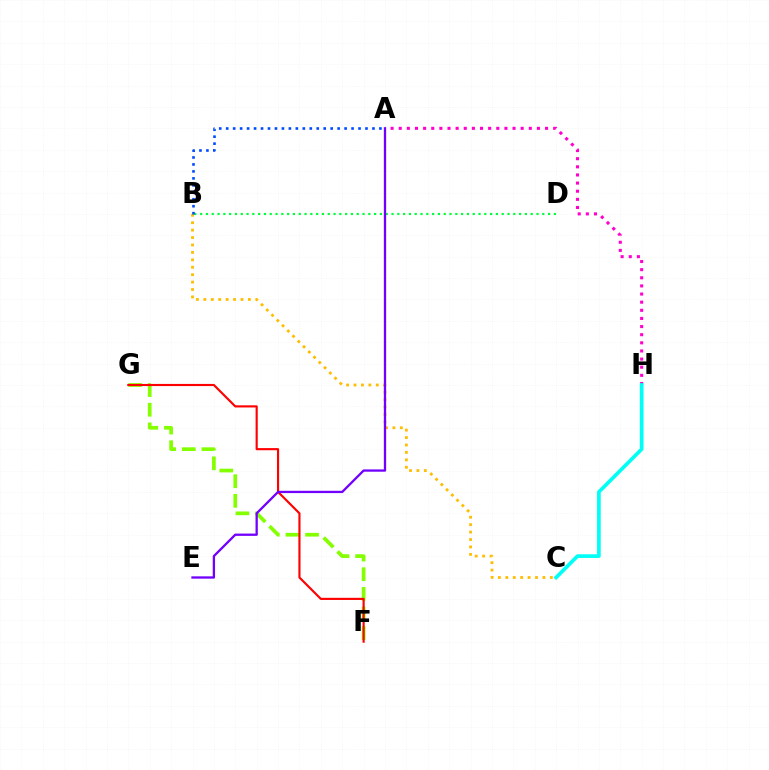{('A', 'H'): [{'color': '#ff00cf', 'line_style': 'dotted', 'thickness': 2.21}], ('C', 'H'): [{'color': '#00fff6', 'line_style': 'solid', 'thickness': 2.65}], ('F', 'G'): [{'color': '#84ff00', 'line_style': 'dashed', 'thickness': 2.67}, {'color': '#ff0000', 'line_style': 'solid', 'thickness': 1.54}], ('B', 'D'): [{'color': '#00ff39', 'line_style': 'dotted', 'thickness': 1.58}], ('B', 'C'): [{'color': '#ffbd00', 'line_style': 'dotted', 'thickness': 2.02}], ('A', 'B'): [{'color': '#004bff', 'line_style': 'dotted', 'thickness': 1.89}], ('A', 'E'): [{'color': '#7200ff', 'line_style': 'solid', 'thickness': 1.66}]}